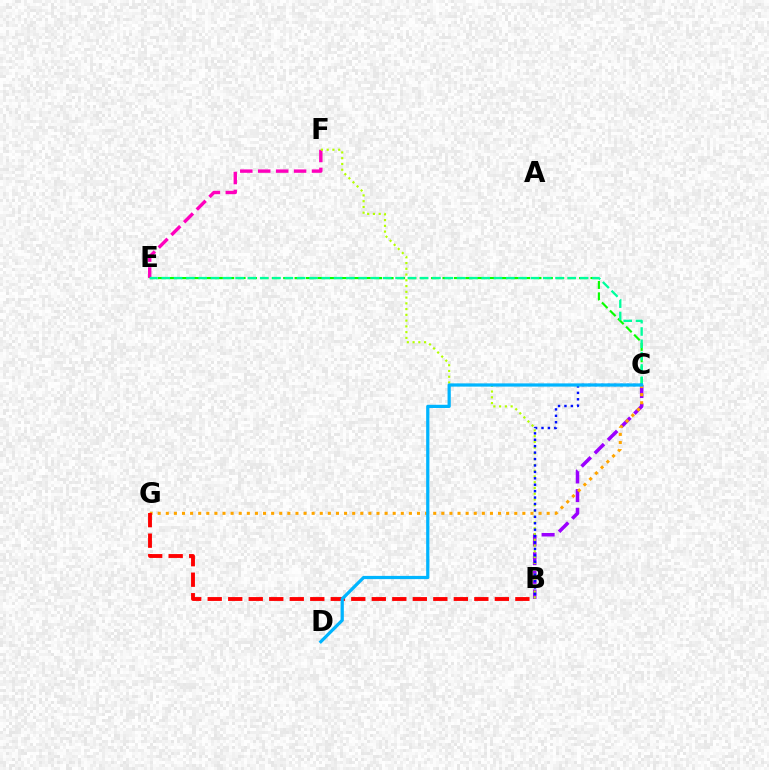{('E', 'F'): [{'color': '#ff00bd', 'line_style': 'dashed', 'thickness': 2.44}], ('C', 'E'): [{'color': '#08ff00', 'line_style': 'dashed', 'thickness': 1.55}, {'color': '#00ff9d', 'line_style': 'dashed', 'thickness': 1.67}], ('B', 'C'): [{'color': '#9b00ff', 'line_style': 'dashed', 'thickness': 2.54}, {'color': '#0010ff', 'line_style': 'dotted', 'thickness': 1.74}], ('B', 'F'): [{'color': '#b3ff00', 'line_style': 'dotted', 'thickness': 1.56}], ('C', 'G'): [{'color': '#ffa500', 'line_style': 'dotted', 'thickness': 2.2}], ('B', 'G'): [{'color': '#ff0000', 'line_style': 'dashed', 'thickness': 2.79}], ('C', 'D'): [{'color': '#00b5ff', 'line_style': 'solid', 'thickness': 2.33}]}